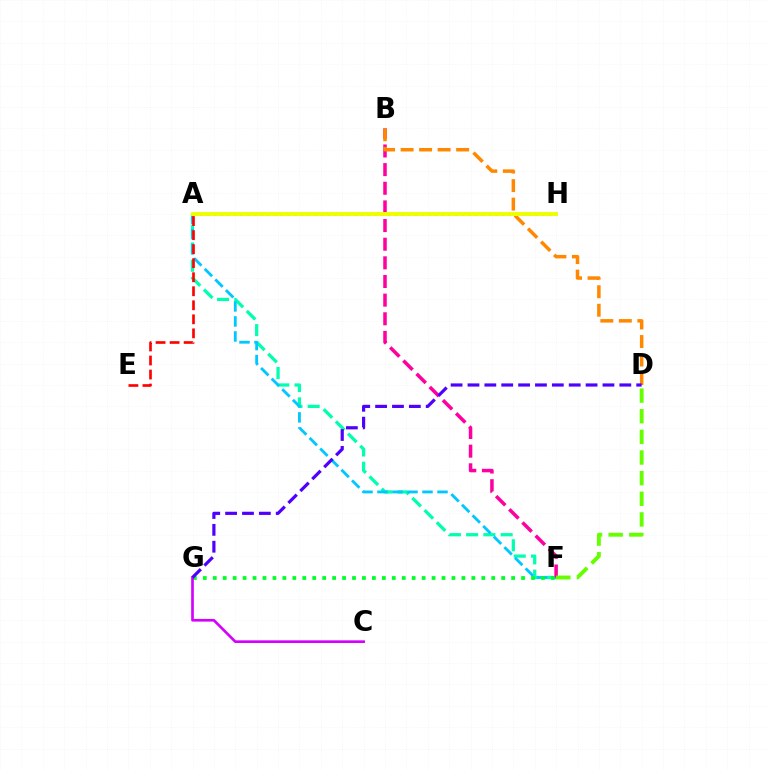{('A', 'F'): [{'color': '#00ffaf', 'line_style': 'dashed', 'thickness': 2.34}, {'color': '#00c7ff', 'line_style': 'dashed', 'thickness': 2.04}], ('B', 'F'): [{'color': '#ff00a0', 'line_style': 'dashed', 'thickness': 2.53}], ('A', 'H'): [{'color': '#003fff', 'line_style': 'dotted', 'thickness': 1.82}, {'color': '#eeff00', 'line_style': 'solid', 'thickness': 2.83}], ('B', 'D'): [{'color': '#ff8800', 'line_style': 'dashed', 'thickness': 2.51}], ('F', 'G'): [{'color': '#00ff27', 'line_style': 'dotted', 'thickness': 2.7}], ('C', 'G'): [{'color': '#d600ff', 'line_style': 'solid', 'thickness': 1.92}], ('D', 'F'): [{'color': '#66ff00', 'line_style': 'dashed', 'thickness': 2.8}], ('A', 'E'): [{'color': '#ff0000', 'line_style': 'dashed', 'thickness': 1.91}], ('D', 'G'): [{'color': '#4f00ff', 'line_style': 'dashed', 'thickness': 2.29}]}